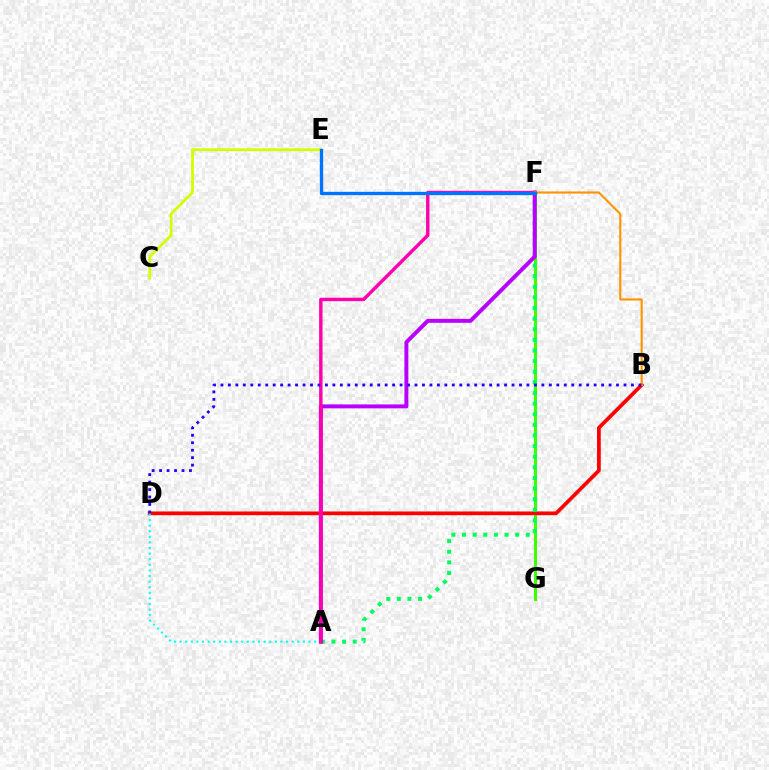{('F', 'G'): [{'color': '#3dff00', 'line_style': 'solid', 'thickness': 2.23}], ('B', 'D'): [{'color': '#ff0000', 'line_style': 'solid', 'thickness': 2.69}, {'color': '#2500ff', 'line_style': 'dotted', 'thickness': 2.03}], ('A', 'D'): [{'color': '#00fff6', 'line_style': 'dotted', 'thickness': 1.52}], ('A', 'F'): [{'color': '#00ff5c', 'line_style': 'dotted', 'thickness': 2.89}, {'color': '#b900ff', 'line_style': 'solid', 'thickness': 2.85}, {'color': '#ff00ac', 'line_style': 'solid', 'thickness': 2.45}], ('C', 'E'): [{'color': '#d1ff00', 'line_style': 'solid', 'thickness': 2.02}], ('B', 'F'): [{'color': '#ff9400', 'line_style': 'solid', 'thickness': 1.52}], ('E', 'F'): [{'color': '#0074ff', 'line_style': 'solid', 'thickness': 2.39}]}